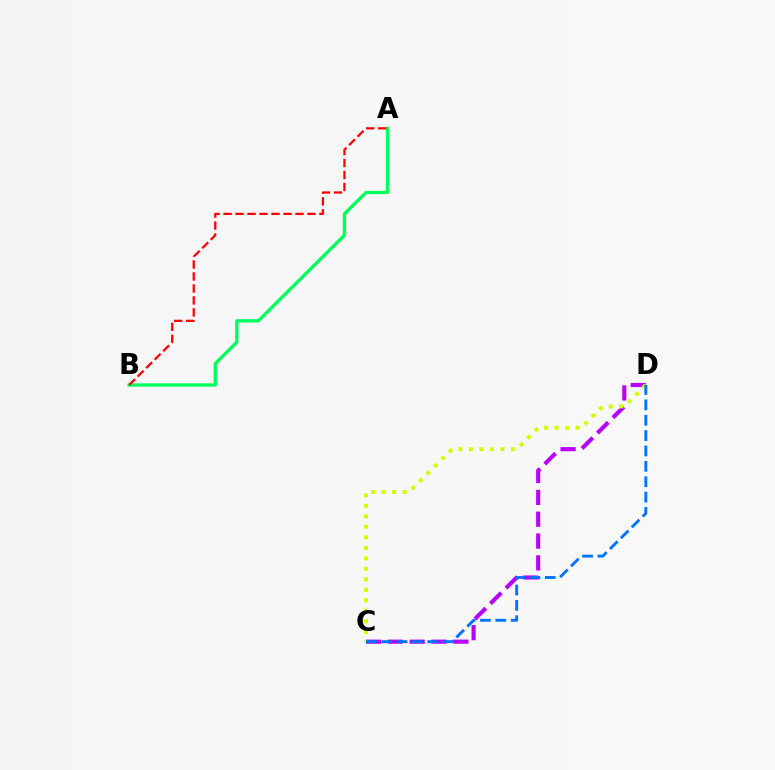{('A', 'B'): [{'color': '#00ff5c', 'line_style': 'solid', 'thickness': 2.39}, {'color': '#ff0000', 'line_style': 'dashed', 'thickness': 1.63}], ('C', 'D'): [{'color': '#b900ff', 'line_style': 'dashed', 'thickness': 2.97}, {'color': '#d1ff00', 'line_style': 'dotted', 'thickness': 2.85}, {'color': '#0074ff', 'line_style': 'dashed', 'thickness': 2.09}]}